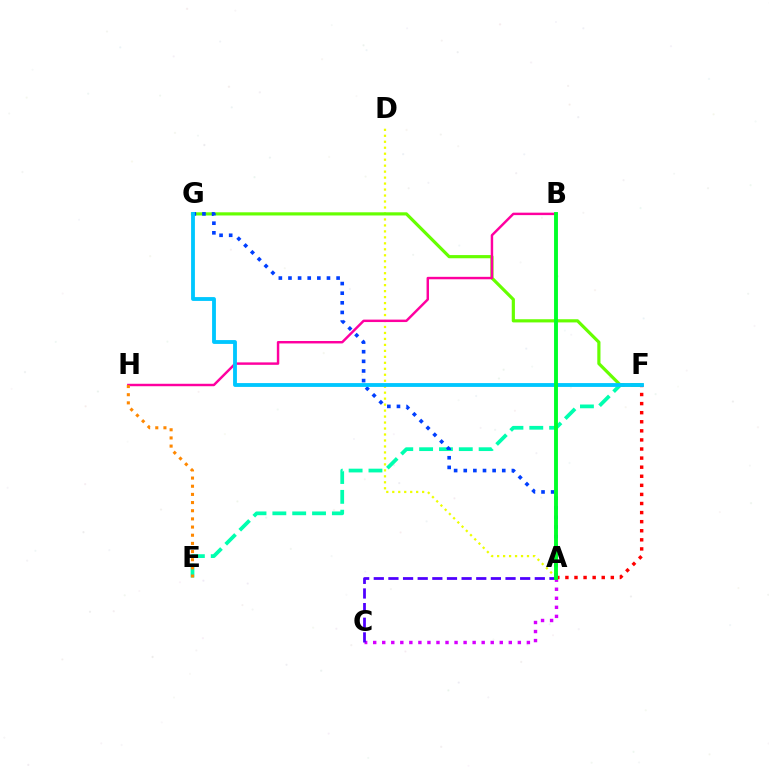{('A', 'D'): [{'color': '#eeff00', 'line_style': 'dotted', 'thickness': 1.62}], ('E', 'F'): [{'color': '#00ffaf', 'line_style': 'dashed', 'thickness': 2.7}], ('F', 'G'): [{'color': '#66ff00', 'line_style': 'solid', 'thickness': 2.29}, {'color': '#00c7ff', 'line_style': 'solid', 'thickness': 2.76}], ('A', 'C'): [{'color': '#d600ff', 'line_style': 'dotted', 'thickness': 2.46}, {'color': '#4f00ff', 'line_style': 'dashed', 'thickness': 1.99}], ('B', 'H'): [{'color': '#ff00a0', 'line_style': 'solid', 'thickness': 1.76}], ('A', 'F'): [{'color': '#ff0000', 'line_style': 'dotted', 'thickness': 2.47}], ('E', 'H'): [{'color': '#ff8800', 'line_style': 'dotted', 'thickness': 2.22}], ('A', 'G'): [{'color': '#003fff', 'line_style': 'dotted', 'thickness': 2.62}], ('A', 'B'): [{'color': '#00ff27', 'line_style': 'solid', 'thickness': 2.8}]}